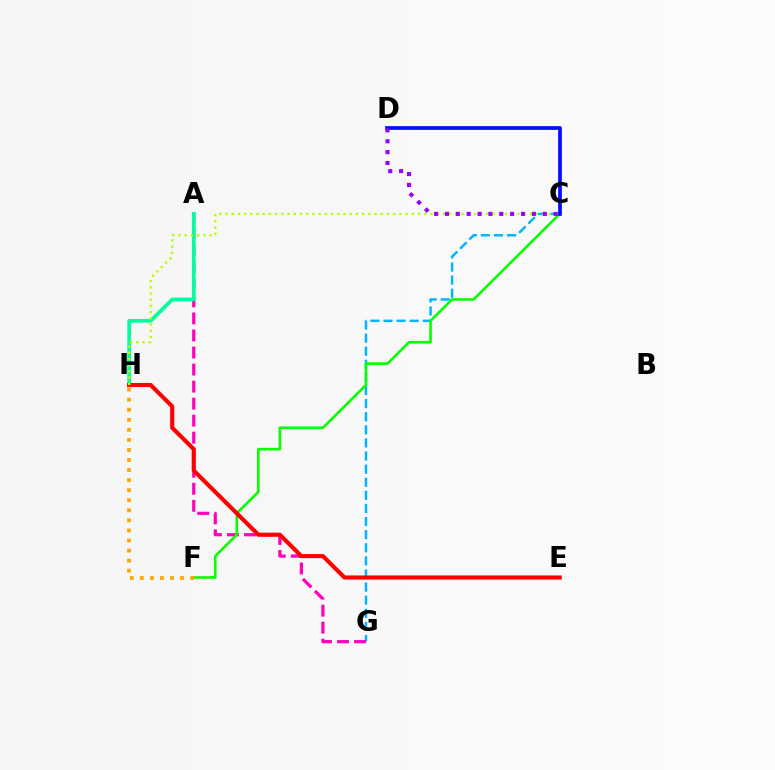{('C', 'G'): [{'color': '#00b5ff', 'line_style': 'dashed', 'thickness': 1.78}], ('A', 'G'): [{'color': '#ff00bd', 'line_style': 'dashed', 'thickness': 2.31}], ('A', 'H'): [{'color': '#00ff9d', 'line_style': 'solid', 'thickness': 2.71}], ('C', 'F'): [{'color': '#08ff00', 'line_style': 'solid', 'thickness': 1.88}], ('E', 'H'): [{'color': '#ff0000', 'line_style': 'solid', 'thickness': 2.96}], ('C', 'D'): [{'color': '#0010ff', 'line_style': 'solid', 'thickness': 2.67}, {'color': '#9b00ff', 'line_style': 'dotted', 'thickness': 2.95}], ('C', 'H'): [{'color': '#b3ff00', 'line_style': 'dotted', 'thickness': 1.69}], ('F', 'H'): [{'color': '#ffa500', 'line_style': 'dotted', 'thickness': 2.73}]}